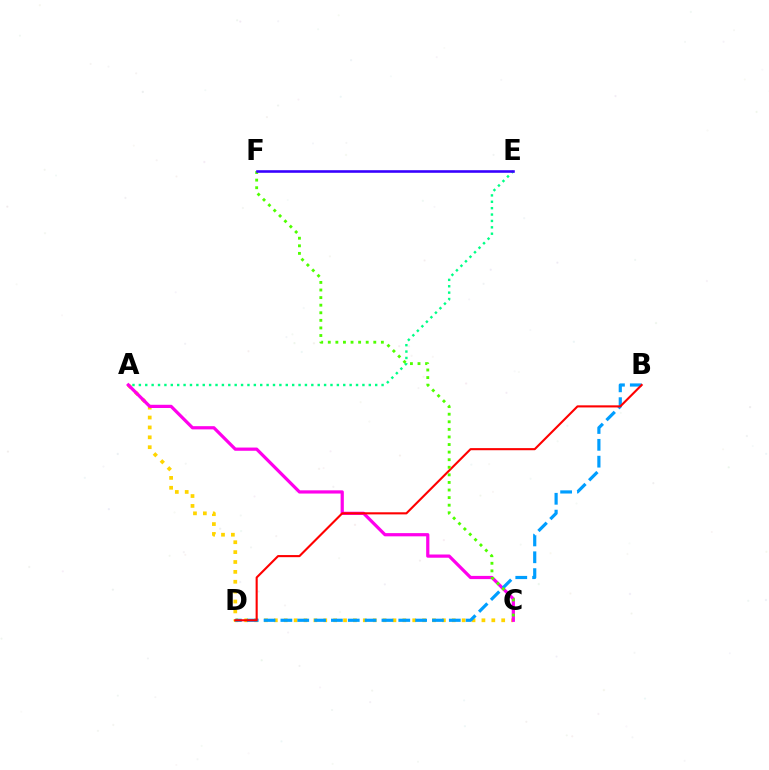{('A', 'C'): [{'color': '#ffd500', 'line_style': 'dotted', 'thickness': 2.69}, {'color': '#ff00ed', 'line_style': 'solid', 'thickness': 2.32}], ('A', 'E'): [{'color': '#00ff86', 'line_style': 'dotted', 'thickness': 1.74}], ('B', 'D'): [{'color': '#009eff', 'line_style': 'dashed', 'thickness': 2.29}, {'color': '#ff0000', 'line_style': 'solid', 'thickness': 1.52}], ('C', 'F'): [{'color': '#4fff00', 'line_style': 'dotted', 'thickness': 2.06}], ('E', 'F'): [{'color': '#3700ff', 'line_style': 'solid', 'thickness': 1.86}]}